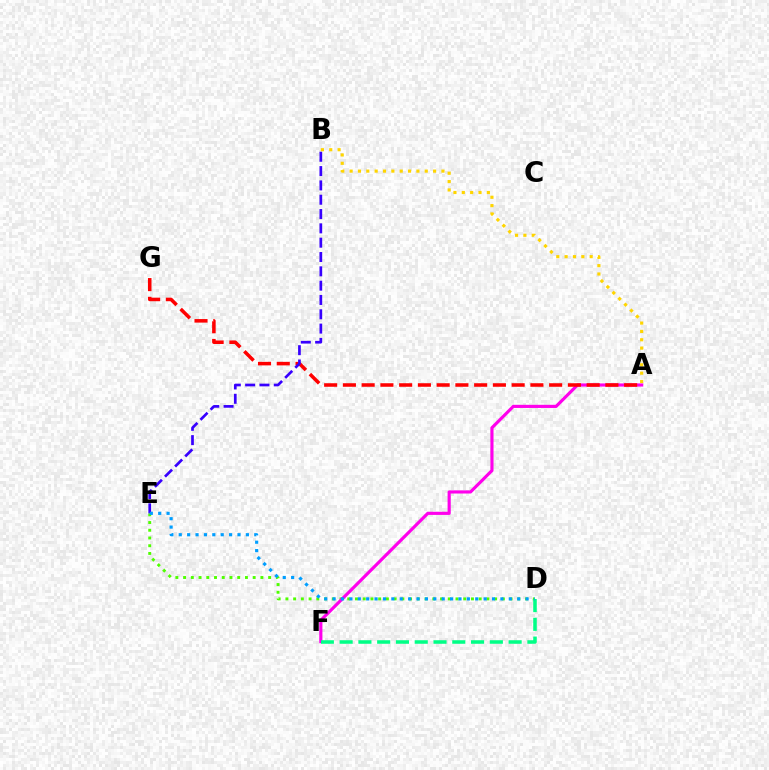{('D', 'E'): [{'color': '#4fff00', 'line_style': 'dotted', 'thickness': 2.1}, {'color': '#009eff', 'line_style': 'dotted', 'thickness': 2.28}], ('A', 'F'): [{'color': '#ff00ed', 'line_style': 'solid', 'thickness': 2.27}], ('A', 'B'): [{'color': '#ffd500', 'line_style': 'dotted', 'thickness': 2.27}], ('A', 'G'): [{'color': '#ff0000', 'line_style': 'dashed', 'thickness': 2.55}], ('B', 'E'): [{'color': '#3700ff', 'line_style': 'dashed', 'thickness': 1.95}], ('D', 'F'): [{'color': '#00ff86', 'line_style': 'dashed', 'thickness': 2.55}]}